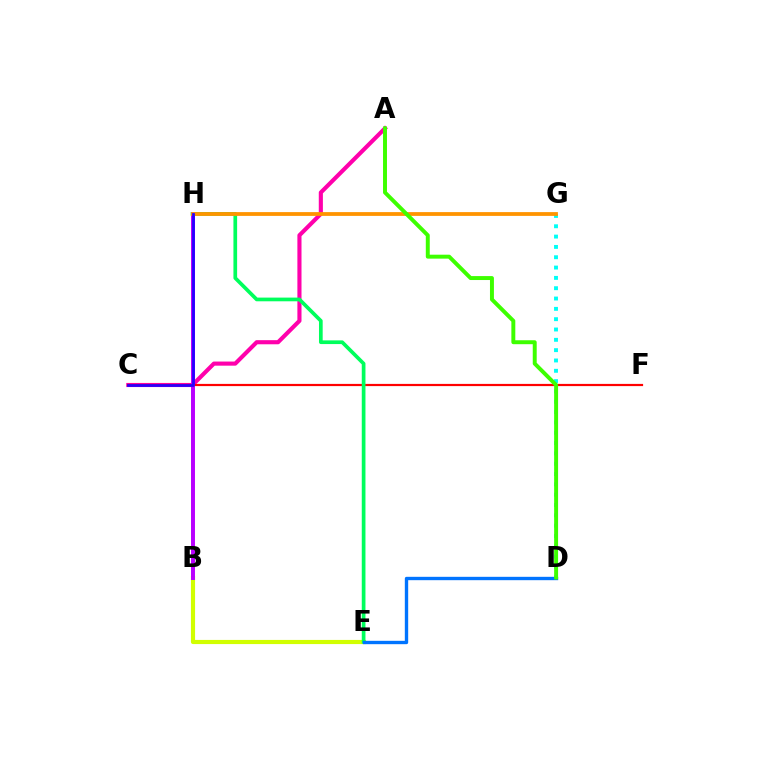{('D', 'G'): [{'color': '#00fff6', 'line_style': 'dotted', 'thickness': 2.8}], ('B', 'E'): [{'color': '#d1ff00', 'line_style': 'solid', 'thickness': 2.99}], ('A', 'C'): [{'color': '#ff00ac', 'line_style': 'solid', 'thickness': 2.97}], ('C', 'F'): [{'color': '#ff0000', 'line_style': 'solid', 'thickness': 1.59}], ('E', 'H'): [{'color': '#00ff5c', 'line_style': 'solid', 'thickness': 2.66}], ('B', 'H'): [{'color': '#b900ff', 'line_style': 'solid', 'thickness': 2.85}], ('G', 'H'): [{'color': '#ff9400', 'line_style': 'solid', 'thickness': 2.72}], ('D', 'E'): [{'color': '#0074ff', 'line_style': 'solid', 'thickness': 2.42}], ('A', 'D'): [{'color': '#3dff00', 'line_style': 'solid', 'thickness': 2.84}], ('C', 'H'): [{'color': '#2500ff', 'line_style': 'solid', 'thickness': 1.98}]}